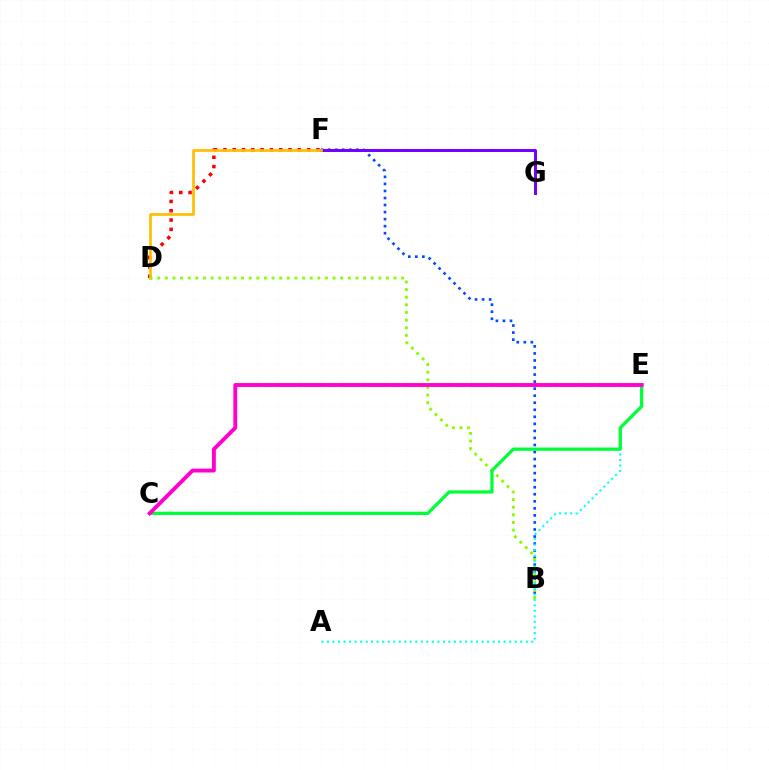{('B', 'F'): [{'color': '#004bff', 'line_style': 'dotted', 'thickness': 1.91}], ('F', 'G'): [{'color': '#7200ff', 'line_style': 'solid', 'thickness': 2.13}], ('D', 'F'): [{'color': '#ff0000', 'line_style': 'dotted', 'thickness': 2.53}, {'color': '#ffbd00', 'line_style': 'solid', 'thickness': 1.92}], ('B', 'D'): [{'color': '#84ff00', 'line_style': 'dotted', 'thickness': 2.07}], ('A', 'E'): [{'color': '#00fff6', 'line_style': 'dotted', 'thickness': 1.5}], ('C', 'E'): [{'color': '#00ff39', 'line_style': 'solid', 'thickness': 2.35}, {'color': '#ff00cf', 'line_style': 'solid', 'thickness': 2.79}]}